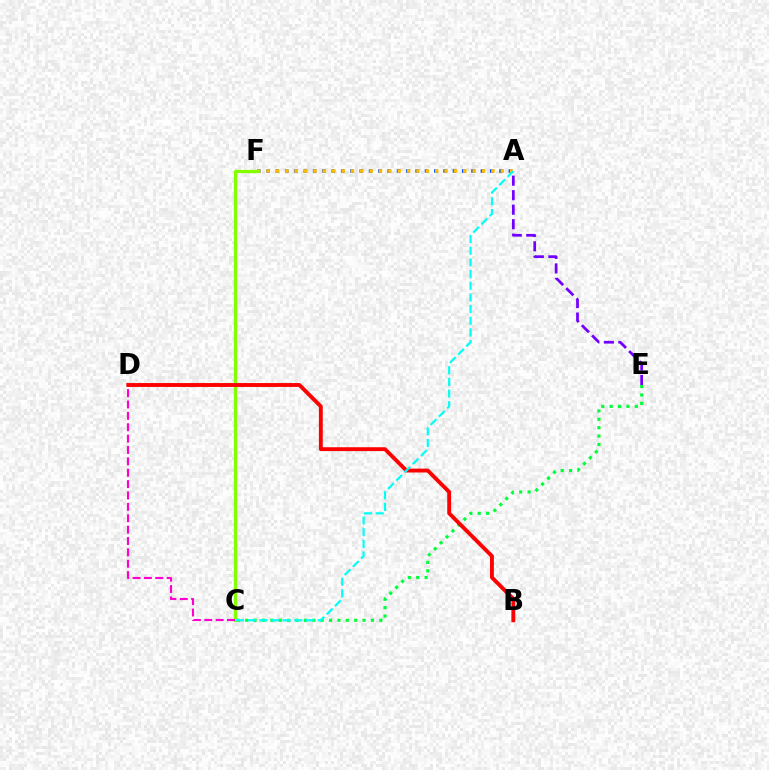{('C', 'E'): [{'color': '#00ff39', 'line_style': 'dotted', 'thickness': 2.28}], ('A', 'F'): [{'color': '#004bff', 'line_style': 'dotted', 'thickness': 2.53}, {'color': '#ffbd00', 'line_style': 'dotted', 'thickness': 2.54}], ('A', 'E'): [{'color': '#7200ff', 'line_style': 'dashed', 'thickness': 1.97}], ('C', 'F'): [{'color': '#84ff00', 'line_style': 'solid', 'thickness': 2.36}], ('C', 'D'): [{'color': '#ff00cf', 'line_style': 'dashed', 'thickness': 1.55}], ('B', 'D'): [{'color': '#ff0000', 'line_style': 'solid', 'thickness': 2.79}], ('A', 'C'): [{'color': '#00fff6', 'line_style': 'dashed', 'thickness': 1.58}]}